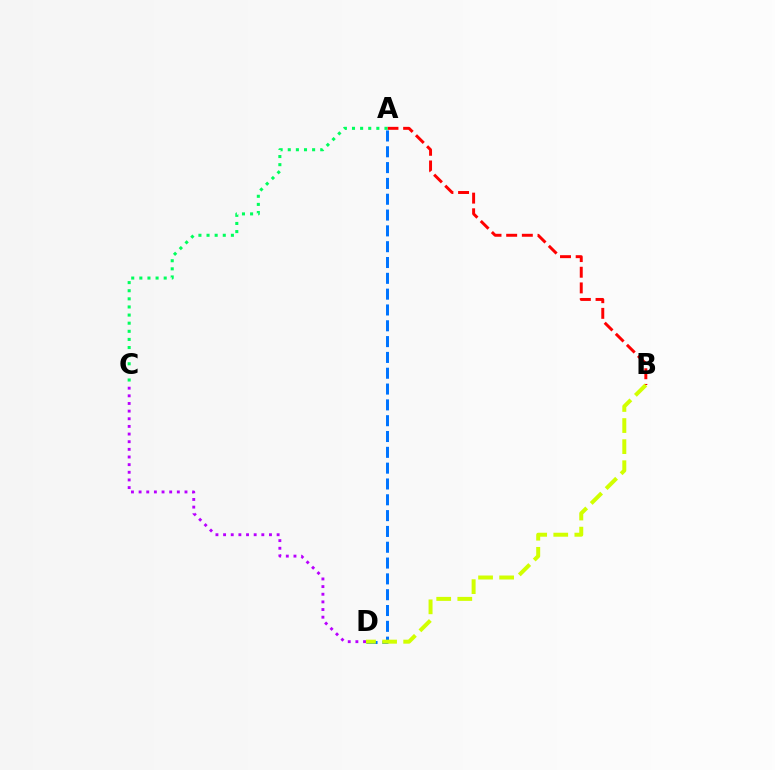{('A', 'B'): [{'color': '#ff0000', 'line_style': 'dashed', 'thickness': 2.13}], ('A', 'C'): [{'color': '#00ff5c', 'line_style': 'dotted', 'thickness': 2.21}], ('A', 'D'): [{'color': '#0074ff', 'line_style': 'dashed', 'thickness': 2.15}], ('C', 'D'): [{'color': '#b900ff', 'line_style': 'dotted', 'thickness': 2.08}], ('B', 'D'): [{'color': '#d1ff00', 'line_style': 'dashed', 'thickness': 2.86}]}